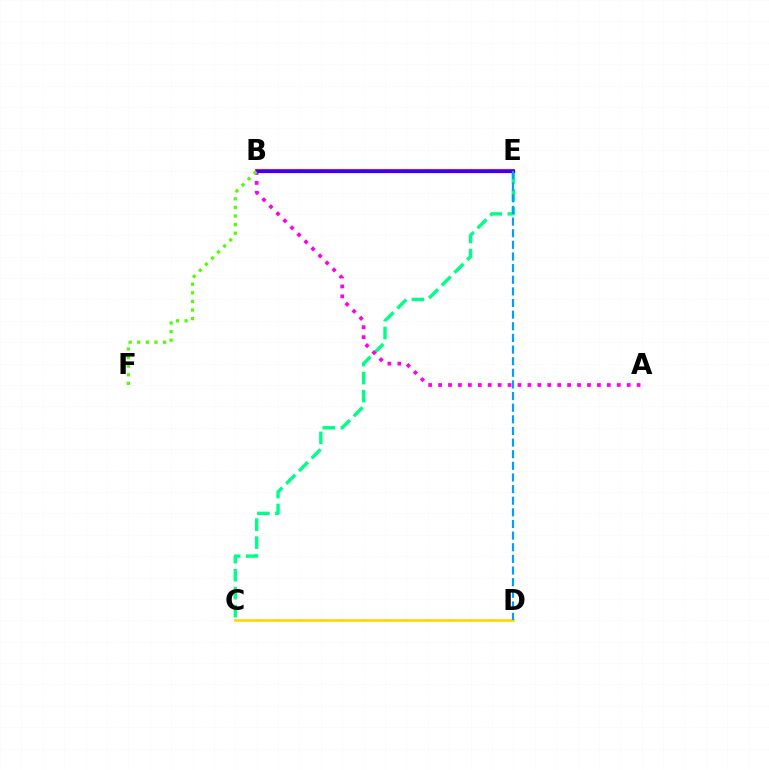{('C', 'E'): [{'color': '#00ff86', 'line_style': 'dashed', 'thickness': 2.44}], ('A', 'B'): [{'color': '#ff00ed', 'line_style': 'dotted', 'thickness': 2.7}], ('B', 'E'): [{'color': '#ff0000', 'line_style': 'solid', 'thickness': 2.77}, {'color': '#3700ff', 'line_style': 'solid', 'thickness': 2.32}], ('C', 'D'): [{'color': '#ffd500', 'line_style': 'solid', 'thickness': 1.9}], ('B', 'F'): [{'color': '#4fff00', 'line_style': 'dotted', 'thickness': 2.34}], ('D', 'E'): [{'color': '#009eff', 'line_style': 'dashed', 'thickness': 1.58}]}